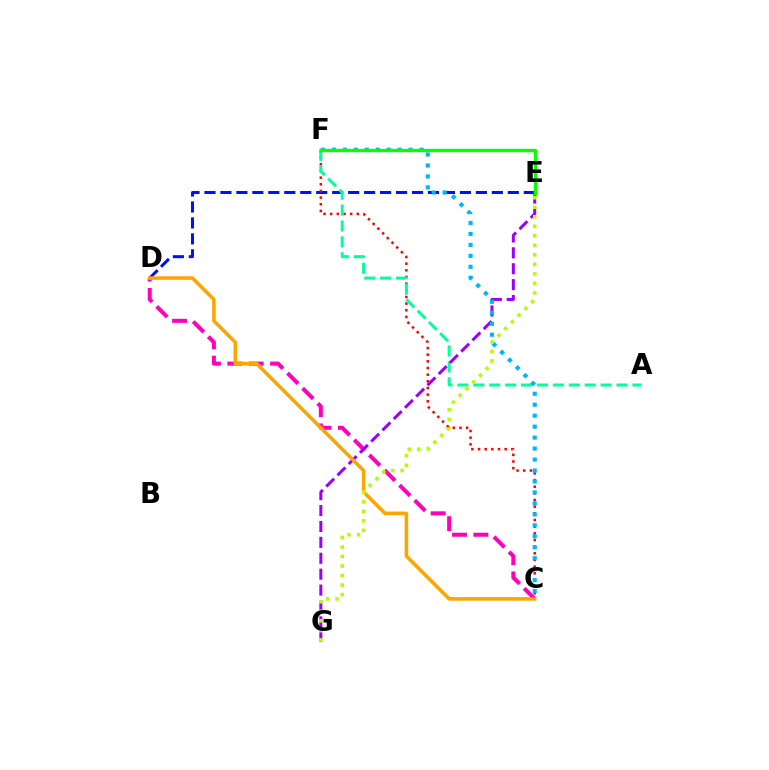{('D', 'E'): [{'color': '#0010ff', 'line_style': 'dashed', 'thickness': 2.17}], ('C', 'F'): [{'color': '#ff0000', 'line_style': 'dotted', 'thickness': 1.81}, {'color': '#00b5ff', 'line_style': 'dotted', 'thickness': 2.98}], ('C', 'D'): [{'color': '#ff00bd', 'line_style': 'dashed', 'thickness': 2.9}, {'color': '#ffa500', 'line_style': 'solid', 'thickness': 2.57}], ('A', 'F'): [{'color': '#00ff9d', 'line_style': 'dashed', 'thickness': 2.16}], ('E', 'G'): [{'color': '#9b00ff', 'line_style': 'dashed', 'thickness': 2.16}, {'color': '#b3ff00', 'line_style': 'dotted', 'thickness': 2.59}], ('E', 'F'): [{'color': '#08ff00', 'line_style': 'solid', 'thickness': 2.43}]}